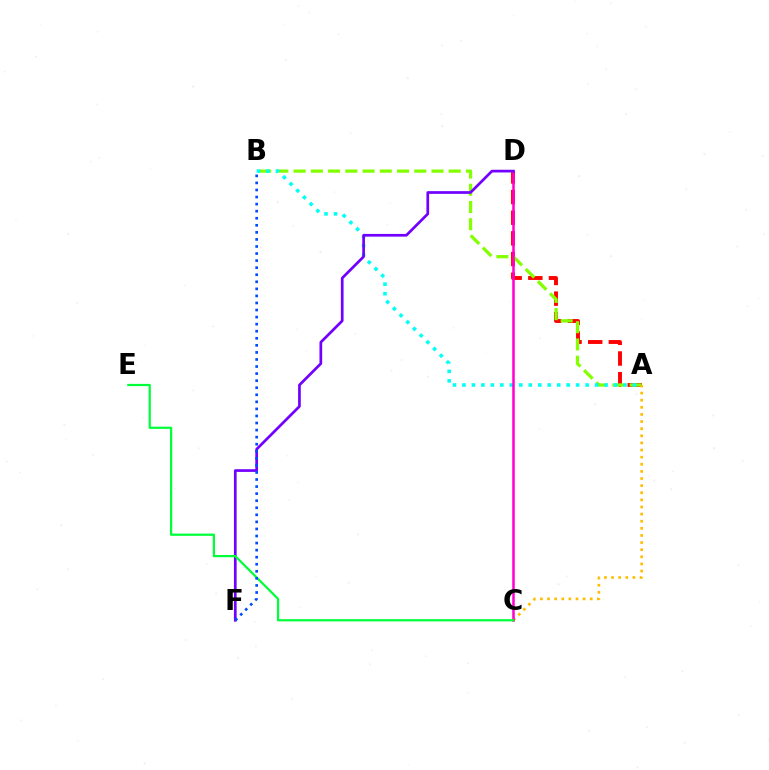{('A', 'D'): [{'color': '#ff0000', 'line_style': 'dashed', 'thickness': 2.8}], ('A', 'B'): [{'color': '#84ff00', 'line_style': 'dashed', 'thickness': 2.34}, {'color': '#00fff6', 'line_style': 'dotted', 'thickness': 2.57}], ('A', 'C'): [{'color': '#ffbd00', 'line_style': 'dotted', 'thickness': 1.93}], ('C', 'D'): [{'color': '#ff00cf', 'line_style': 'solid', 'thickness': 1.82}], ('D', 'F'): [{'color': '#7200ff', 'line_style': 'solid', 'thickness': 1.95}], ('C', 'E'): [{'color': '#00ff39', 'line_style': 'solid', 'thickness': 1.6}], ('B', 'F'): [{'color': '#004bff', 'line_style': 'dotted', 'thickness': 1.92}]}